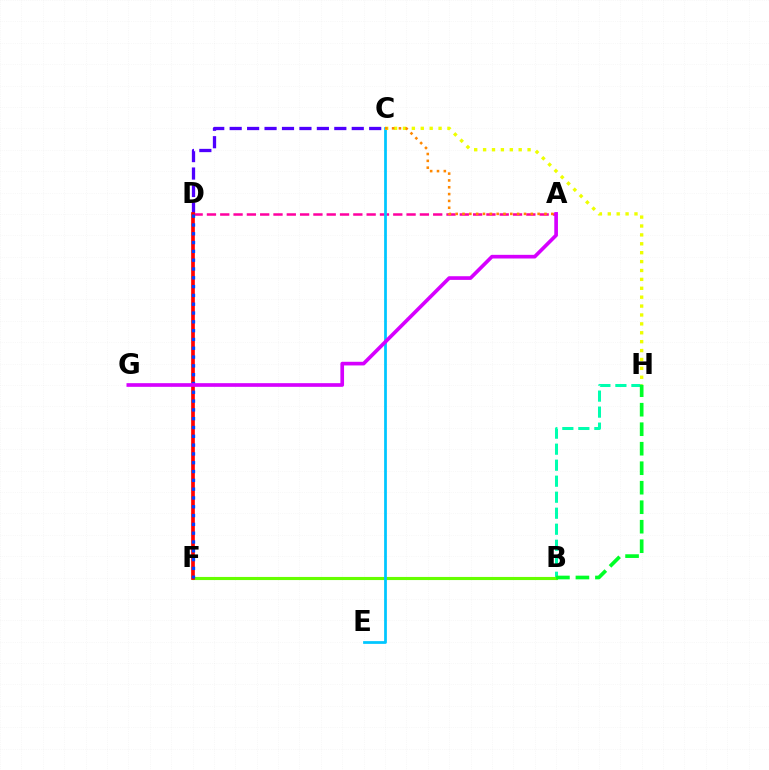{('C', 'D'): [{'color': '#4f00ff', 'line_style': 'dashed', 'thickness': 2.37}], ('B', 'H'): [{'color': '#00ffaf', 'line_style': 'dashed', 'thickness': 2.17}, {'color': '#00ff27', 'line_style': 'dashed', 'thickness': 2.65}], ('A', 'D'): [{'color': '#ff00a0', 'line_style': 'dashed', 'thickness': 1.81}], ('B', 'F'): [{'color': '#66ff00', 'line_style': 'solid', 'thickness': 2.24}], ('C', 'E'): [{'color': '#00c7ff', 'line_style': 'solid', 'thickness': 1.98}], ('D', 'F'): [{'color': '#ff0000', 'line_style': 'solid', 'thickness': 2.66}, {'color': '#003fff', 'line_style': 'dotted', 'thickness': 2.39}], ('C', 'H'): [{'color': '#eeff00', 'line_style': 'dotted', 'thickness': 2.42}], ('A', 'C'): [{'color': '#ff8800', 'line_style': 'dotted', 'thickness': 1.86}], ('A', 'G'): [{'color': '#d600ff', 'line_style': 'solid', 'thickness': 2.64}]}